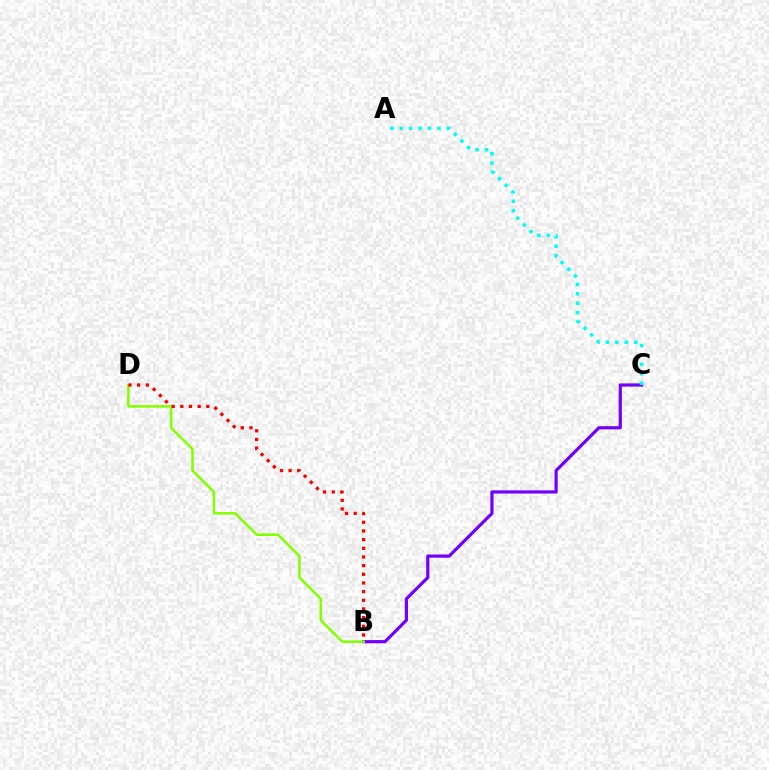{('B', 'C'): [{'color': '#7200ff', 'line_style': 'solid', 'thickness': 2.3}], ('A', 'C'): [{'color': '#00fff6', 'line_style': 'dotted', 'thickness': 2.56}], ('B', 'D'): [{'color': '#84ff00', 'line_style': 'solid', 'thickness': 1.84}, {'color': '#ff0000', 'line_style': 'dotted', 'thickness': 2.36}]}